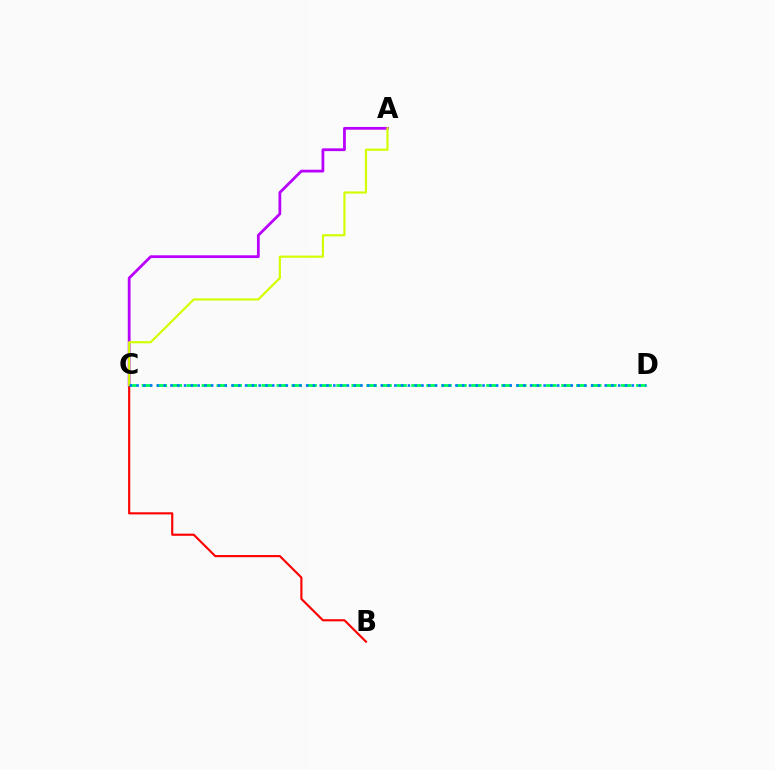{('A', 'C'): [{'color': '#b900ff', 'line_style': 'solid', 'thickness': 2.0}, {'color': '#d1ff00', 'line_style': 'solid', 'thickness': 1.56}], ('B', 'C'): [{'color': '#ff0000', 'line_style': 'solid', 'thickness': 1.54}], ('C', 'D'): [{'color': '#00ff5c', 'line_style': 'dashed', 'thickness': 2.04}, {'color': '#0074ff', 'line_style': 'dotted', 'thickness': 1.84}]}